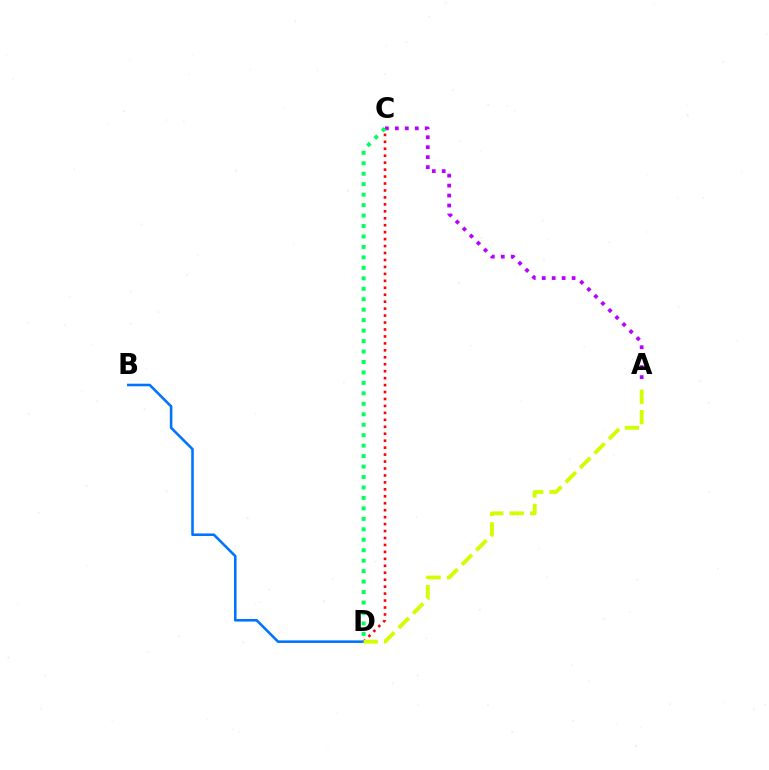{('A', 'C'): [{'color': '#b900ff', 'line_style': 'dotted', 'thickness': 2.71}], ('C', 'D'): [{'color': '#ff0000', 'line_style': 'dotted', 'thickness': 1.89}, {'color': '#00ff5c', 'line_style': 'dotted', 'thickness': 2.84}], ('B', 'D'): [{'color': '#0074ff', 'line_style': 'solid', 'thickness': 1.86}], ('A', 'D'): [{'color': '#d1ff00', 'line_style': 'dashed', 'thickness': 2.77}]}